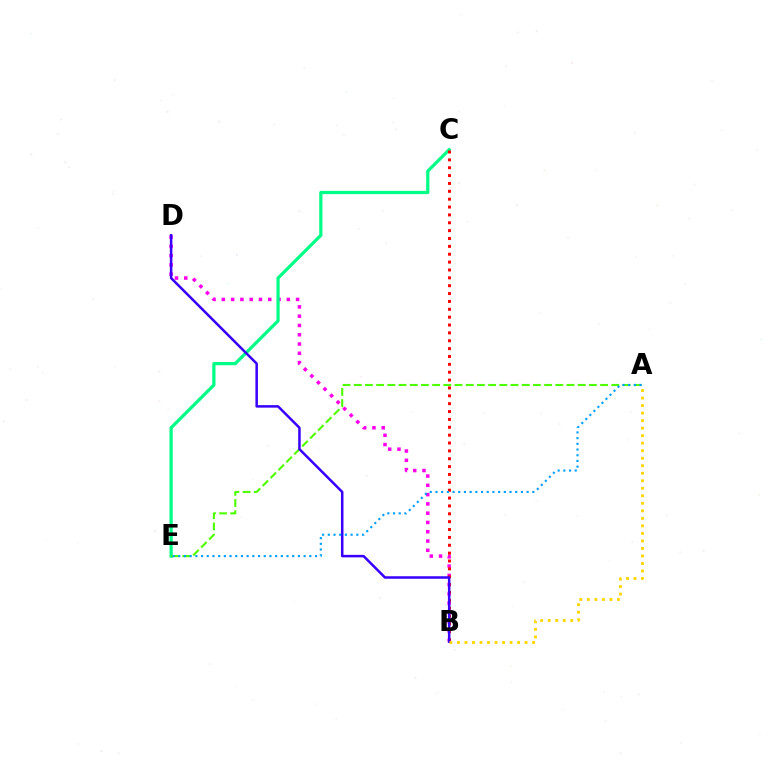{('B', 'D'): [{'color': '#ff00ed', 'line_style': 'dotted', 'thickness': 2.52}, {'color': '#3700ff', 'line_style': 'solid', 'thickness': 1.8}], ('C', 'E'): [{'color': '#00ff86', 'line_style': 'solid', 'thickness': 2.33}], ('A', 'E'): [{'color': '#4fff00', 'line_style': 'dashed', 'thickness': 1.52}, {'color': '#009eff', 'line_style': 'dotted', 'thickness': 1.55}], ('B', 'C'): [{'color': '#ff0000', 'line_style': 'dotted', 'thickness': 2.14}], ('A', 'B'): [{'color': '#ffd500', 'line_style': 'dotted', 'thickness': 2.04}]}